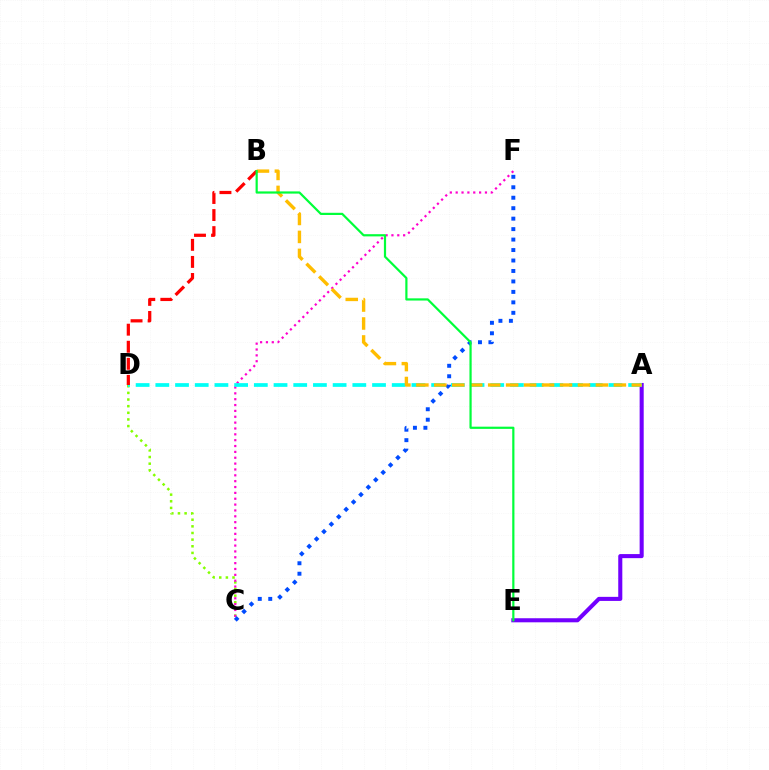{('C', 'D'): [{'color': '#84ff00', 'line_style': 'dotted', 'thickness': 1.8}], ('A', 'E'): [{'color': '#7200ff', 'line_style': 'solid', 'thickness': 2.93}], ('C', 'F'): [{'color': '#ff00cf', 'line_style': 'dotted', 'thickness': 1.59}, {'color': '#004bff', 'line_style': 'dotted', 'thickness': 2.84}], ('A', 'D'): [{'color': '#00fff6', 'line_style': 'dashed', 'thickness': 2.68}], ('A', 'B'): [{'color': '#ffbd00', 'line_style': 'dashed', 'thickness': 2.44}], ('B', 'D'): [{'color': '#ff0000', 'line_style': 'dashed', 'thickness': 2.32}], ('B', 'E'): [{'color': '#00ff39', 'line_style': 'solid', 'thickness': 1.58}]}